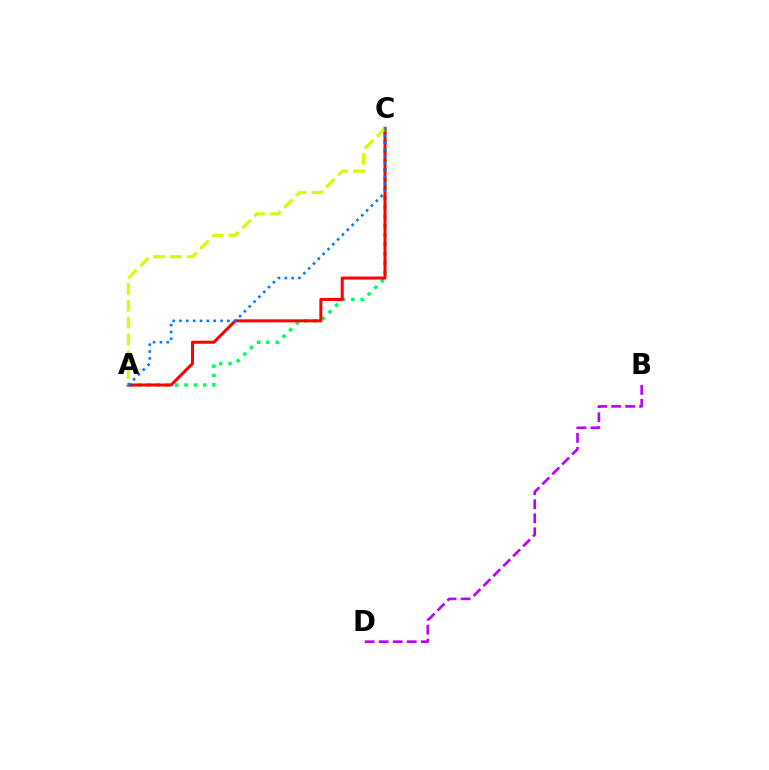{('A', 'C'): [{'color': '#00ff5c', 'line_style': 'dotted', 'thickness': 2.54}, {'color': '#ff0000', 'line_style': 'solid', 'thickness': 2.19}, {'color': '#d1ff00', 'line_style': 'dashed', 'thickness': 2.28}, {'color': '#0074ff', 'line_style': 'dotted', 'thickness': 1.86}], ('B', 'D'): [{'color': '#b900ff', 'line_style': 'dashed', 'thickness': 1.9}]}